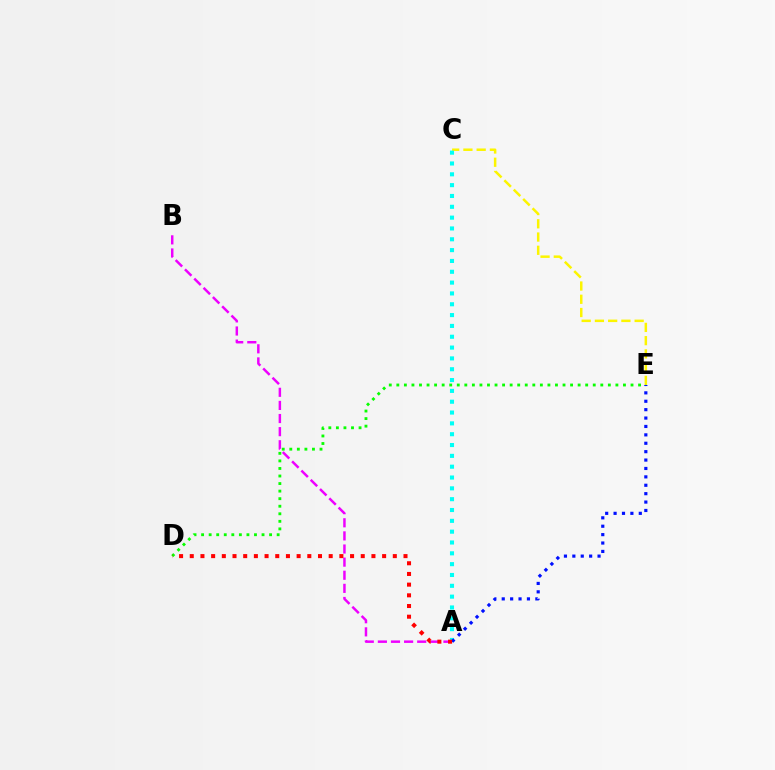{('A', 'B'): [{'color': '#ee00ff', 'line_style': 'dashed', 'thickness': 1.78}], ('C', 'E'): [{'color': '#fcf500', 'line_style': 'dashed', 'thickness': 1.8}], ('A', 'C'): [{'color': '#00fff6', 'line_style': 'dotted', 'thickness': 2.94}], ('A', 'E'): [{'color': '#0010ff', 'line_style': 'dotted', 'thickness': 2.28}], ('D', 'E'): [{'color': '#08ff00', 'line_style': 'dotted', 'thickness': 2.05}], ('A', 'D'): [{'color': '#ff0000', 'line_style': 'dotted', 'thickness': 2.9}]}